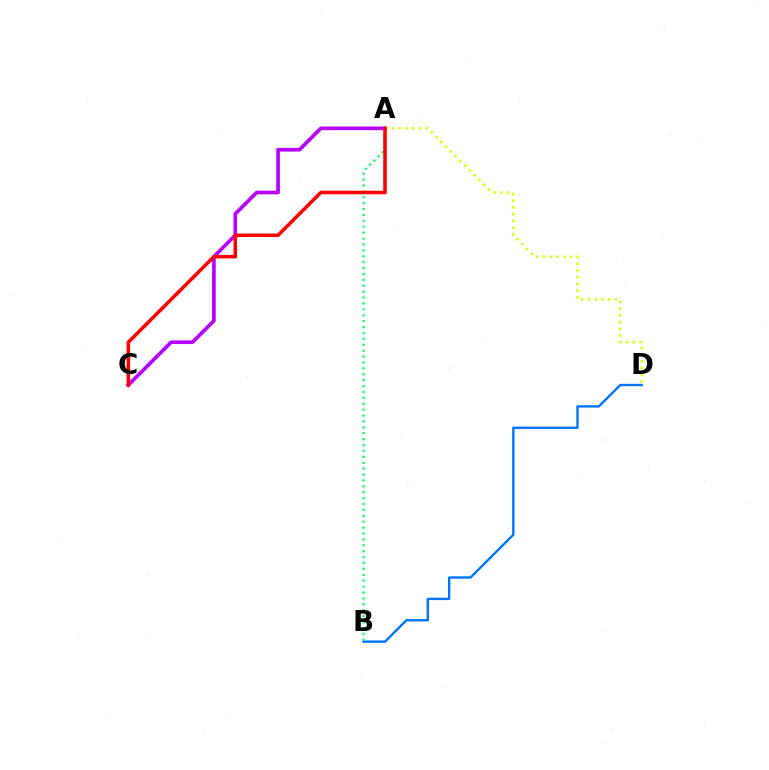{('A', 'C'): [{'color': '#b900ff', 'line_style': 'solid', 'thickness': 2.64}, {'color': '#ff0000', 'line_style': 'solid', 'thickness': 2.55}], ('A', 'D'): [{'color': '#d1ff00', 'line_style': 'dotted', 'thickness': 1.83}], ('B', 'D'): [{'color': '#0074ff', 'line_style': 'solid', 'thickness': 1.7}], ('A', 'B'): [{'color': '#00ff5c', 'line_style': 'dotted', 'thickness': 1.6}]}